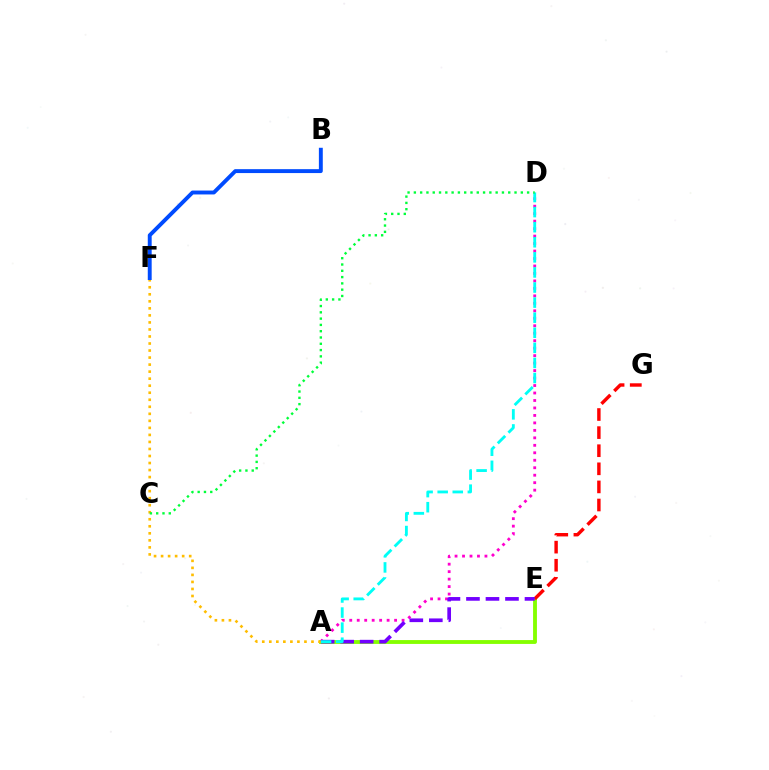{('A', 'E'): [{'color': '#84ff00', 'line_style': 'solid', 'thickness': 2.77}, {'color': '#7200ff', 'line_style': 'dashed', 'thickness': 2.65}], ('E', 'G'): [{'color': '#ff0000', 'line_style': 'dashed', 'thickness': 2.46}], ('A', 'D'): [{'color': '#ff00cf', 'line_style': 'dotted', 'thickness': 2.03}, {'color': '#00fff6', 'line_style': 'dashed', 'thickness': 2.05}], ('A', 'F'): [{'color': '#ffbd00', 'line_style': 'dotted', 'thickness': 1.91}], ('C', 'D'): [{'color': '#00ff39', 'line_style': 'dotted', 'thickness': 1.71}], ('B', 'F'): [{'color': '#004bff', 'line_style': 'solid', 'thickness': 2.81}]}